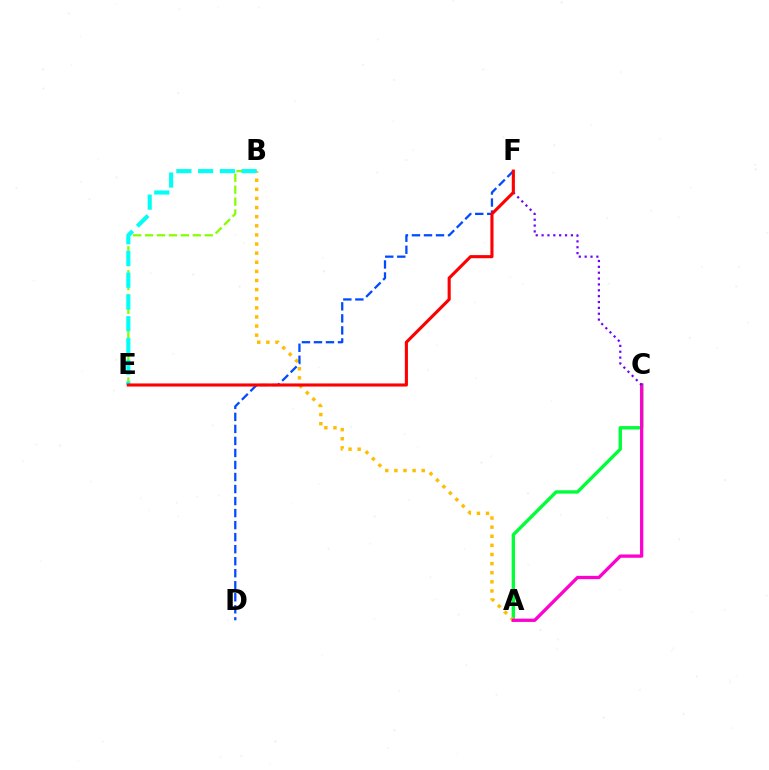{('A', 'C'): [{'color': '#00ff39', 'line_style': 'solid', 'thickness': 2.42}, {'color': '#ff00cf', 'line_style': 'solid', 'thickness': 2.37}], ('B', 'E'): [{'color': '#84ff00', 'line_style': 'dashed', 'thickness': 1.62}, {'color': '#00fff6', 'line_style': 'dashed', 'thickness': 2.95}], ('A', 'B'): [{'color': '#ffbd00', 'line_style': 'dotted', 'thickness': 2.48}], ('D', 'F'): [{'color': '#004bff', 'line_style': 'dashed', 'thickness': 1.63}], ('C', 'F'): [{'color': '#7200ff', 'line_style': 'dotted', 'thickness': 1.59}], ('E', 'F'): [{'color': '#ff0000', 'line_style': 'solid', 'thickness': 2.23}]}